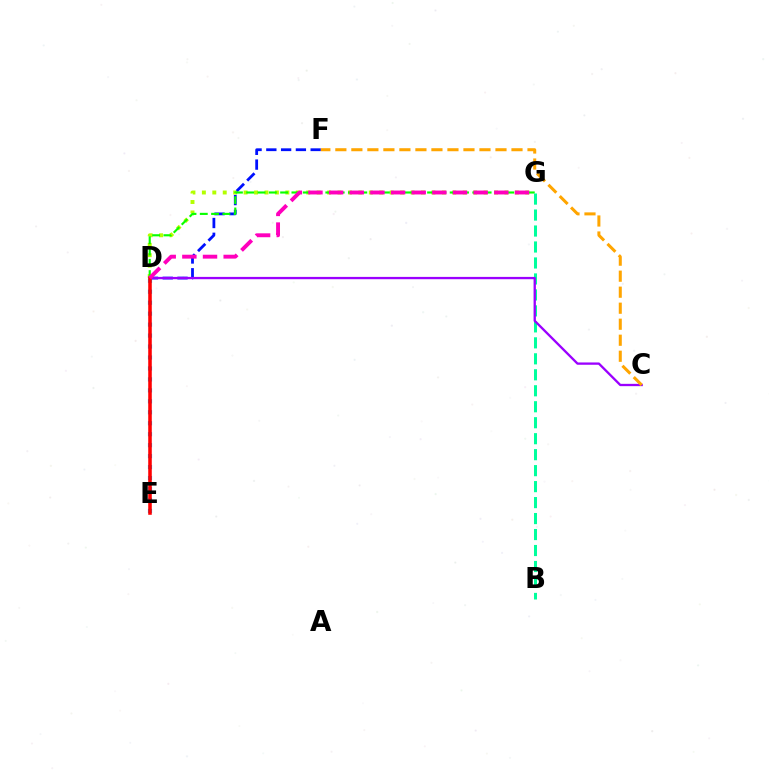{('D', 'G'): [{'color': '#b3ff00', 'line_style': 'dotted', 'thickness': 2.83}, {'color': '#08ff00', 'line_style': 'dashed', 'thickness': 1.54}, {'color': '#ff00bd', 'line_style': 'dashed', 'thickness': 2.81}], ('D', 'F'): [{'color': '#0010ff', 'line_style': 'dashed', 'thickness': 2.01}], ('B', 'G'): [{'color': '#00ff9d', 'line_style': 'dashed', 'thickness': 2.17}], ('D', 'E'): [{'color': '#00b5ff', 'line_style': 'dotted', 'thickness': 2.98}, {'color': '#ff0000', 'line_style': 'solid', 'thickness': 2.56}], ('C', 'D'): [{'color': '#9b00ff', 'line_style': 'solid', 'thickness': 1.66}], ('C', 'F'): [{'color': '#ffa500', 'line_style': 'dashed', 'thickness': 2.18}]}